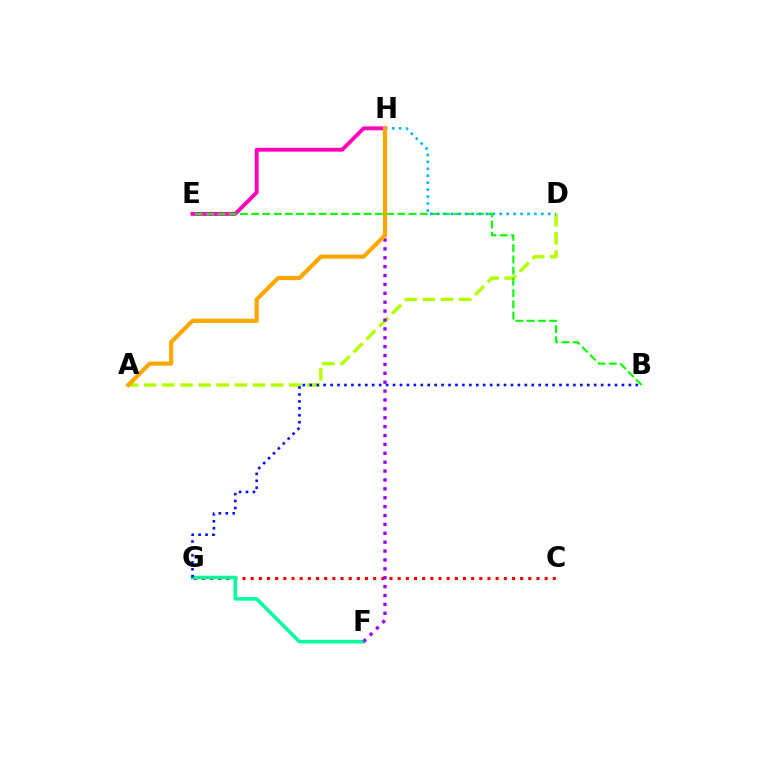{('C', 'G'): [{'color': '#ff0000', 'line_style': 'dotted', 'thickness': 2.22}], ('A', 'D'): [{'color': '#b3ff00', 'line_style': 'dashed', 'thickness': 2.47}], ('F', 'G'): [{'color': '#00ff9d', 'line_style': 'solid', 'thickness': 2.58}], ('B', 'G'): [{'color': '#0010ff', 'line_style': 'dotted', 'thickness': 1.88}], ('E', 'H'): [{'color': '#ff00bd', 'line_style': 'solid', 'thickness': 2.79}], ('B', 'E'): [{'color': '#08ff00', 'line_style': 'dashed', 'thickness': 1.53}], ('D', 'H'): [{'color': '#00b5ff', 'line_style': 'dotted', 'thickness': 1.89}], ('F', 'H'): [{'color': '#9b00ff', 'line_style': 'dotted', 'thickness': 2.41}], ('A', 'H'): [{'color': '#ffa500', 'line_style': 'solid', 'thickness': 2.99}]}